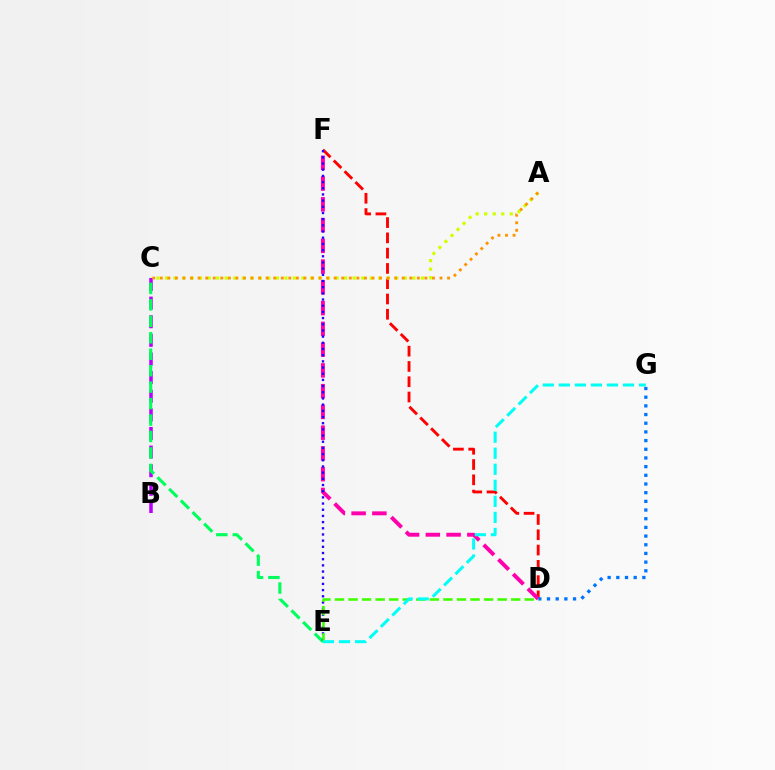{('D', 'F'): [{'color': '#ff0000', 'line_style': 'dashed', 'thickness': 2.08}, {'color': '#ff00ac', 'line_style': 'dashed', 'thickness': 2.82}], ('A', 'C'): [{'color': '#d1ff00', 'line_style': 'dotted', 'thickness': 2.32}, {'color': '#ff9400', 'line_style': 'dotted', 'thickness': 2.05}], ('B', 'C'): [{'color': '#b900ff', 'line_style': 'dashed', 'thickness': 2.53}], ('C', 'E'): [{'color': '#00ff5c', 'line_style': 'dashed', 'thickness': 2.24}], ('E', 'F'): [{'color': '#2500ff', 'line_style': 'dotted', 'thickness': 1.68}], ('D', 'G'): [{'color': '#0074ff', 'line_style': 'dotted', 'thickness': 2.36}], ('D', 'E'): [{'color': '#3dff00', 'line_style': 'dashed', 'thickness': 1.84}], ('E', 'G'): [{'color': '#00fff6', 'line_style': 'dashed', 'thickness': 2.18}]}